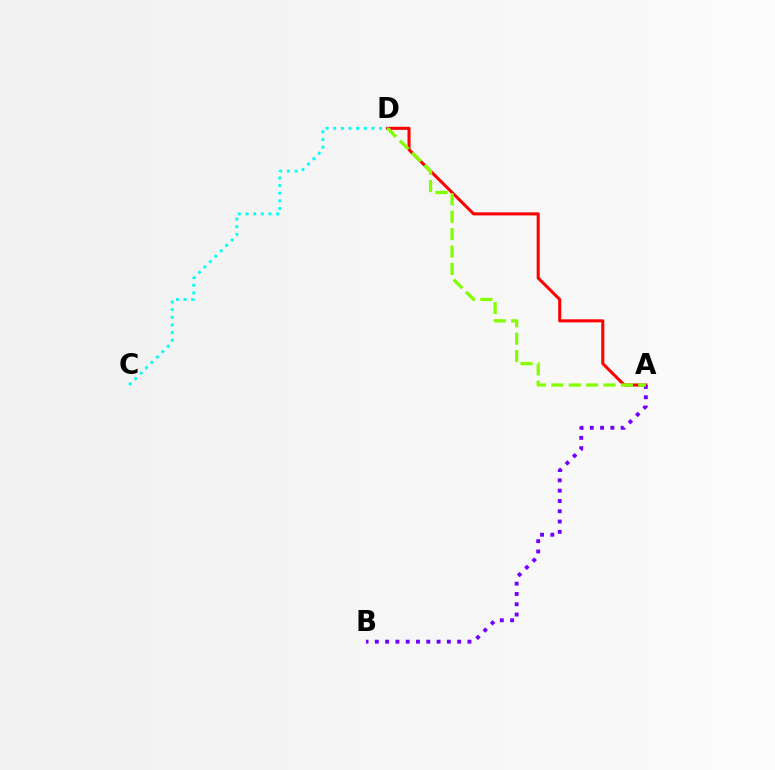{('A', 'D'): [{'color': '#ff0000', 'line_style': 'solid', 'thickness': 2.2}, {'color': '#84ff00', 'line_style': 'dashed', 'thickness': 2.36}], ('C', 'D'): [{'color': '#00fff6', 'line_style': 'dotted', 'thickness': 2.08}], ('A', 'B'): [{'color': '#7200ff', 'line_style': 'dotted', 'thickness': 2.8}]}